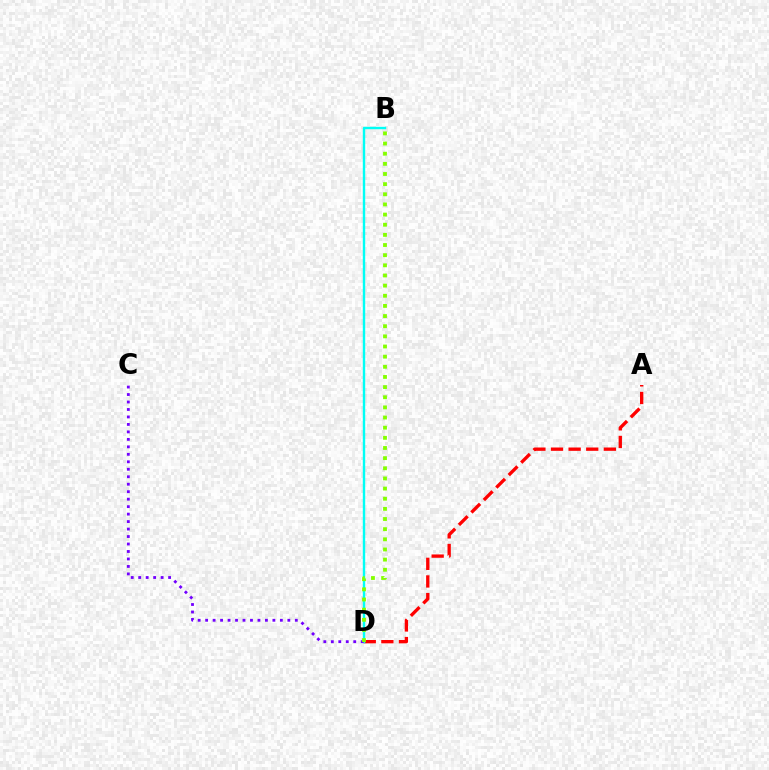{('A', 'D'): [{'color': '#ff0000', 'line_style': 'dashed', 'thickness': 2.39}], ('B', 'D'): [{'color': '#00fff6', 'line_style': 'solid', 'thickness': 1.73}, {'color': '#84ff00', 'line_style': 'dotted', 'thickness': 2.76}], ('C', 'D'): [{'color': '#7200ff', 'line_style': 'dotted', 'thickness': 2.03}]}